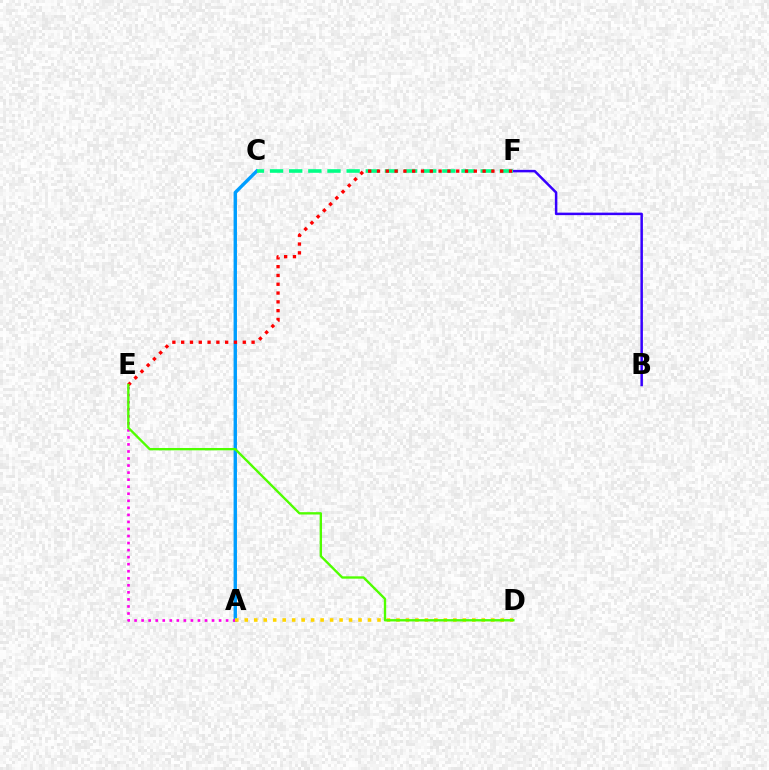{('B', 'F'): [{'color': '#3700ff', 'line_style': 'solid', 'thickness': 1.8}], ('A', 'C'): [{'color': '#009eff', 'line_style': 'solid', 'thickness': 2.44}], ('A', 'E'): [{'color': '#ff00ed', 'line_style': 'dotted', 'thickness': 1.91}], ('C', 'F'): [{'color': '#00ff86', 'line_style': 'dashed', 'thickness': 2.6}], ('E', 'F'): [{'color': '#ff0000', 'line_style': 'dotted', 'thickness': 2.39}], ('A', 'D'): [{'color': '#ffd500', 'line_style': 'dotted', 'thickness': 2.58}], ('D', 'E'): [{'color': '#4fff00', 'line_style': 'solid', 'thickness': 1.69}]}